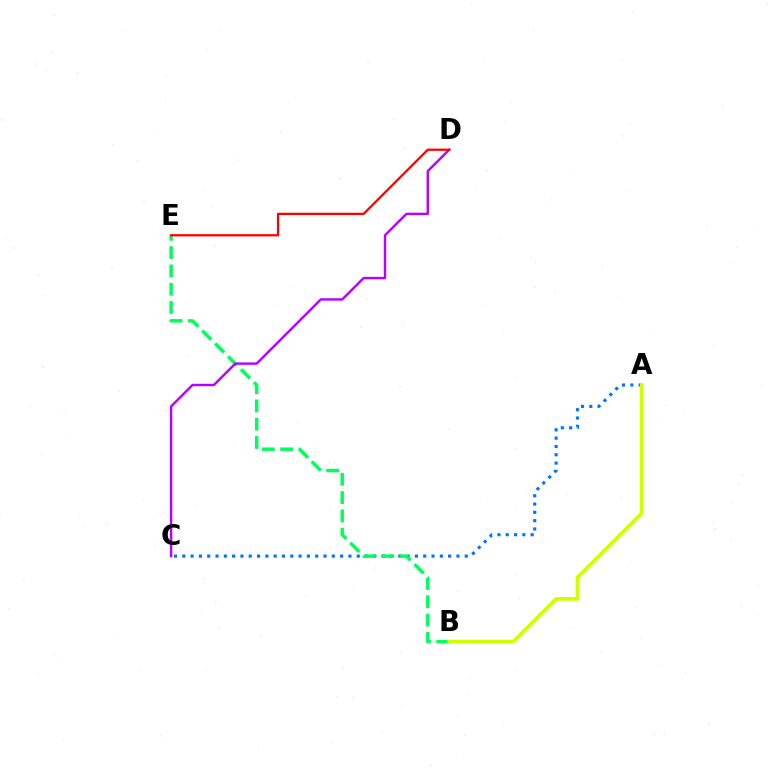{('A', 'C'): [{'color': '#0074ff', 'line_style': 'dotted', 'thickness': 2.26}], ('B', 'E'): [{'color': '#00ff5c', 'line_style': 'dashed', 'thickness': 2.49}], ('C', 'D'): [{'color': '#b900ff', 'line_style': 'solid', 'thickness': 1.73}], ('D', 'E'): [{'color': '#ff0000', 'line_style': 'solid', 'thickness': 1.63}], ('A', 'B'): [{'color': '#d1ff00', 'line_style': 'solid', 'thickness': 2.69}]}